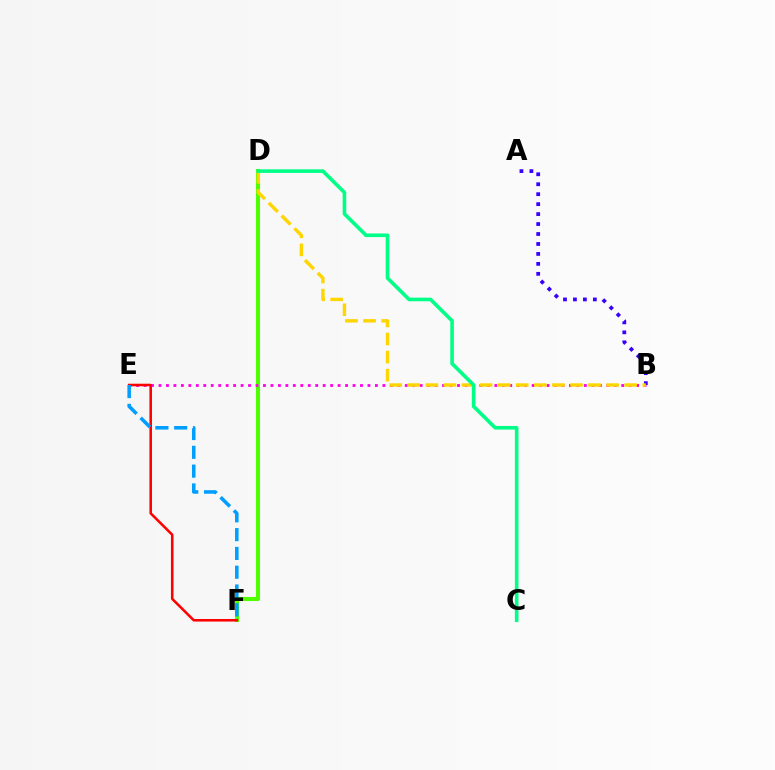{('D', 'F'): [{'color': '#4fff00', 'line_style': 'solid', 'thickness': 2.92}], ('B', 'E'): [{'color': '#ff00ed', 'line_style': 'dotted', 'thickness': 2.03}], ('A', 'B'): [{'color': '#3700ff', 'line_style': 'dotted', 'thickness': 2.71}], ('E', 'F'): [{'color': '#ff0000', 'line_style': 'solid', 'thickness': 1.84}, {'color': '#009eff', 'line_style': 'dashed', 'thickness': 2.55}], ('B', 'D'): [{'color': '#ffd500', 'line_style': 'dashed', 'thickness': 2.46}], ('C', 'D'): [{'color': '#00ff86', 'line_style': 'solid', 'thickness': 2.6}]}